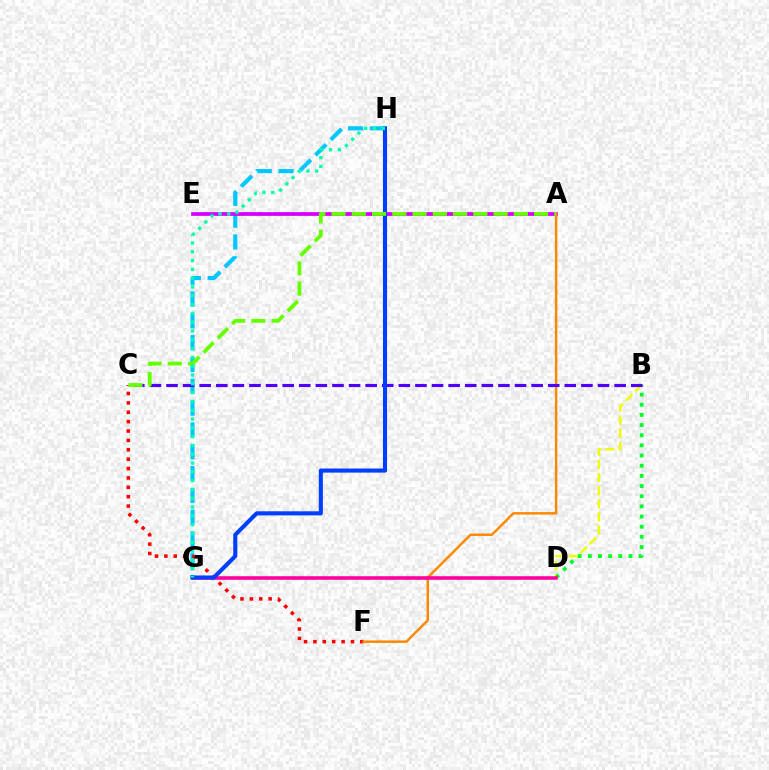{('B', 'D'): [{'color': '#eeff00', 'line_style': 'dashed', 'thickness': 1.78}, {'color': '#00ff27', 'line_style': 'dotted', 'thickness': 2.76}], ('G', 'H'): [{'color': '#00c7ff', 'line_style': 'dashed', 'thickness': 2.96}, {'color': '#003fff', 'line_style': 'solid', 'thickness': 2.94}, {'color': '#00ffaf', 'line_style': 'dotted', 'thickness': 2.39}], ('C', 'F'): [{'color': '#ff0000', 'line_style': 'dotted', 'thickness': 2.55}], ('A', 'E'): [{'color': '#d600ff', 'line_style': 'solid', 'thickness': 2.68}], ('A', 'F'): [{'color': '#ff8800', 'line_style': 'solid', 'thickness': 1.77}], ('B', 'C'): [{'color': '#4f00ff', 'line_style': 'dashed', 'thickness': 2.25}], ('D', 'G'): [{'color': '#ff00a0', 'line_style': 'solid', 'thickness': 2.58}], ('A', 'C'): [{'color': '#66ff00', 'line_style': 'dashed', 'thickness': 2.75}]}